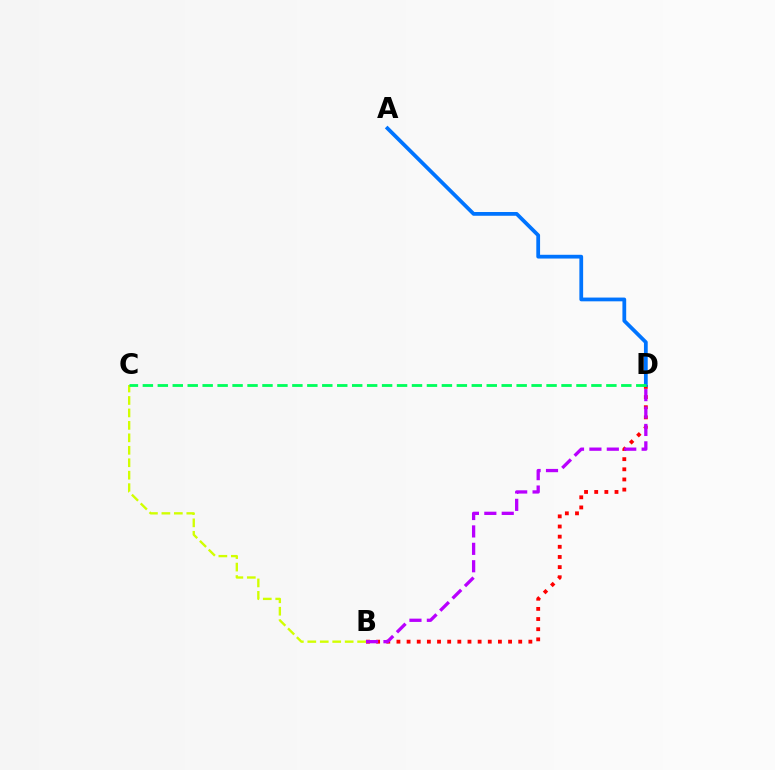{('B', 'C'): [{'color': '#d1ff00', 'line_style': 'dashed', 'thickness': 1.69}], ('B', 'D'): [{'color': '#ff0000', 'line_style': 'dotted', 'thickness': 2.76}, {'color': '#b900ff', 'line_style': 'dashed', 'thickness': 2.37}], ('A', 'D'): [{'color': '#0074ff', 'line_style': 'solid', 'thickness': 2.71}], ('C', 'D'): [{'color': '#00ff5c', 'line_style': 'dashed', 'thickness': 2.03}]}